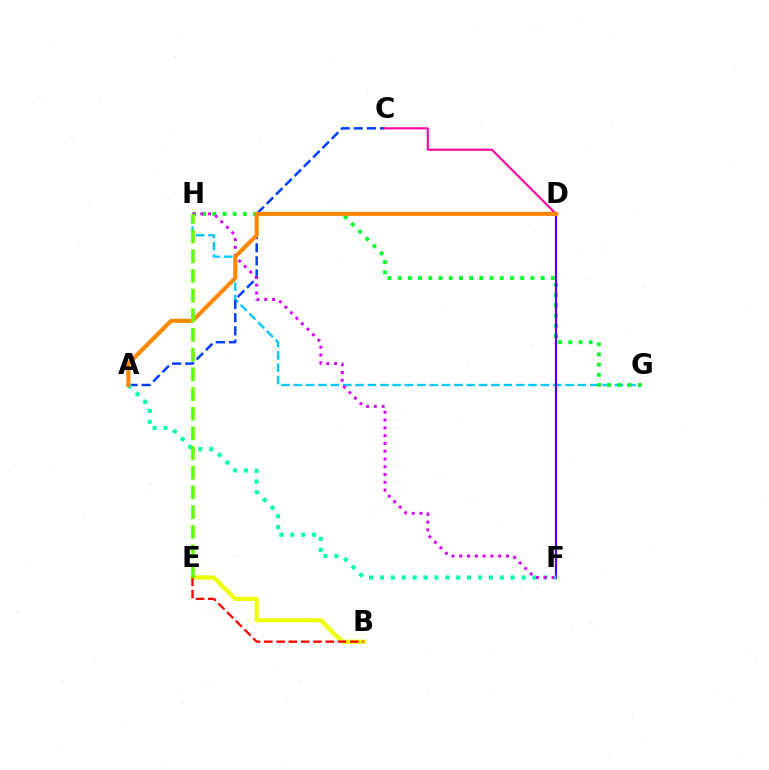{('G', 'H'): [{'color': '#00c7ff', 'line_style': 'dashed', 'thickness': 1.68}, {'color': '#00ff27', 'line_style': 'dotted', 'thickness': 2.77}], ('A', 'C'): [{'color': '#003fff', 'line_style': 'dashed', 'thickness': 1.79}], ('D', 'F'): [{'color': '#4f00ff', 'line_style': 'solid', 'thickness': 1.61}], ('A', 'F'): [{'color': '#00ffaf', 'line_style': 'dotted', 'thickness': 2.96}], ('B', 'E'): [{'color': '#eeff00', 'line_style': 'solid', 'thickness': 2.99}, {'color': '#ff0000', 'line_style': 'dashed', 'thickness': 1.67}], ('F', 'H'): [{'color': '#d600ff', 'line_style': 'dotted', 'thickness': 2.11}], ('C', 'D'): [{'color': '#ff00a0', 'line_style': 'solid', 'thickness': 1.52}], ('A', 'D'): [{'color': '#ff8800', 'line_style': 'solid', 'thickness': 2.95}], ('E', 'H'): [{'color': '#66ff00', 'line_style': 'dashed', 'thickness': 2.67}]}